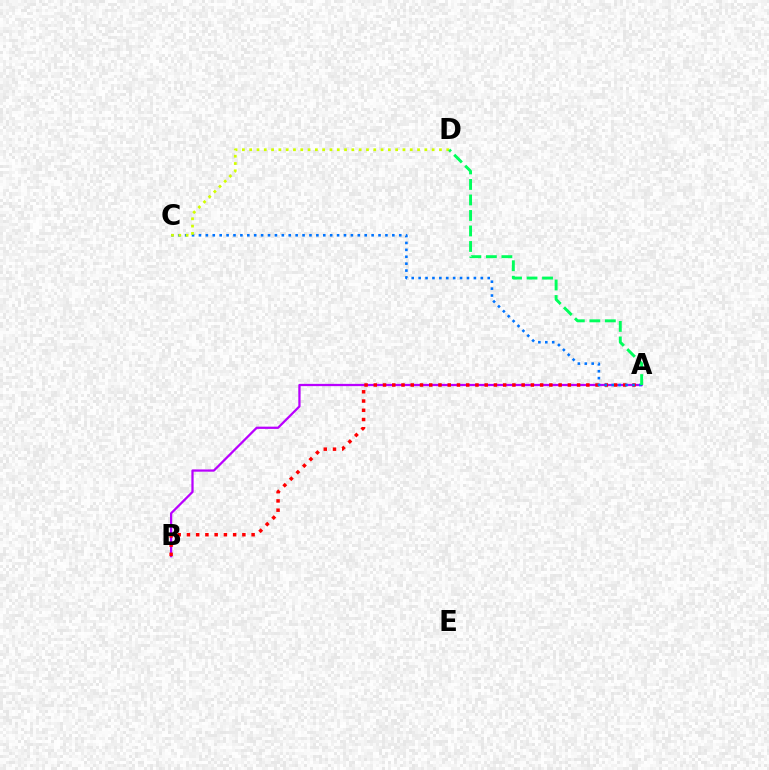{('A', 'B'): [{'color': '#b900ff', 'line_style': 'solid', 'thickness': 1.63}, {'color': '#ff0000', 'line_style': 'dotted', 'thickness': 2.51}], ('A', 'C'): [{'color': '#0074ff', 'line_style': 'dotted', 'thickness': 1.88}], ('C', 'D'): [{'color': '#d1ff00', 'line_style': 'dotted', 'thickness': 1.98}], ('A', 'D'): [{'color': '#00ff5c', 'line_style': 'dashed', 'thickness': 2.11}]}